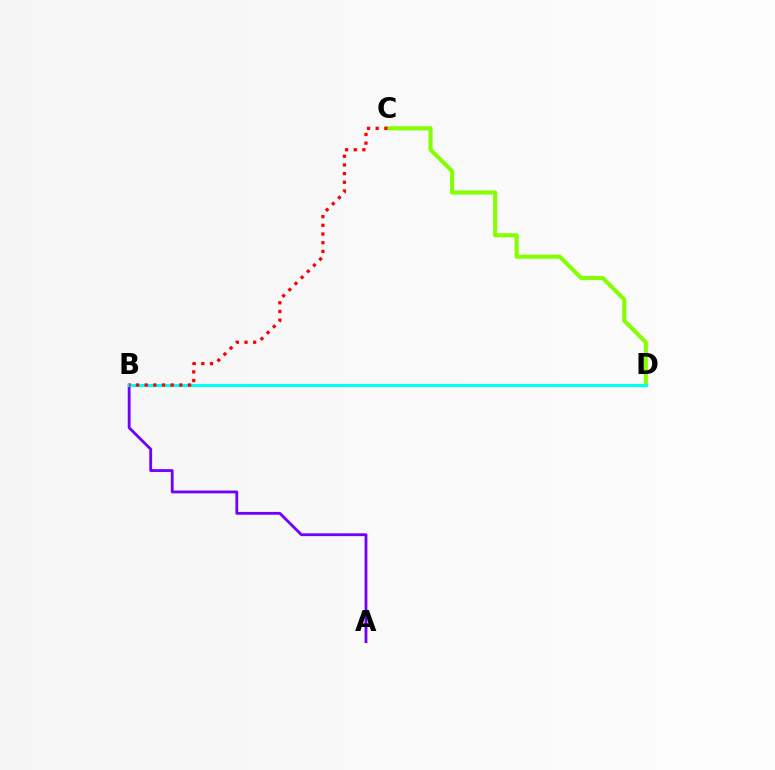{('A', 'B'): [{'color': '#7200ff', 'line_style': 'solid', 'thickness': 2.03}], ('C', 'D'): [{'color': '#84ff00', 'line_style': 'solid', 'thickness': 2.94}], ('B', 'D'): [{'color': '#00fff6', 'line_style': 'solid', 'thickness': 2.23}], ('B', 'C'): [{'color': '#ff0000', 'line_style': 'dotted', 'thickness': 2.36}]}